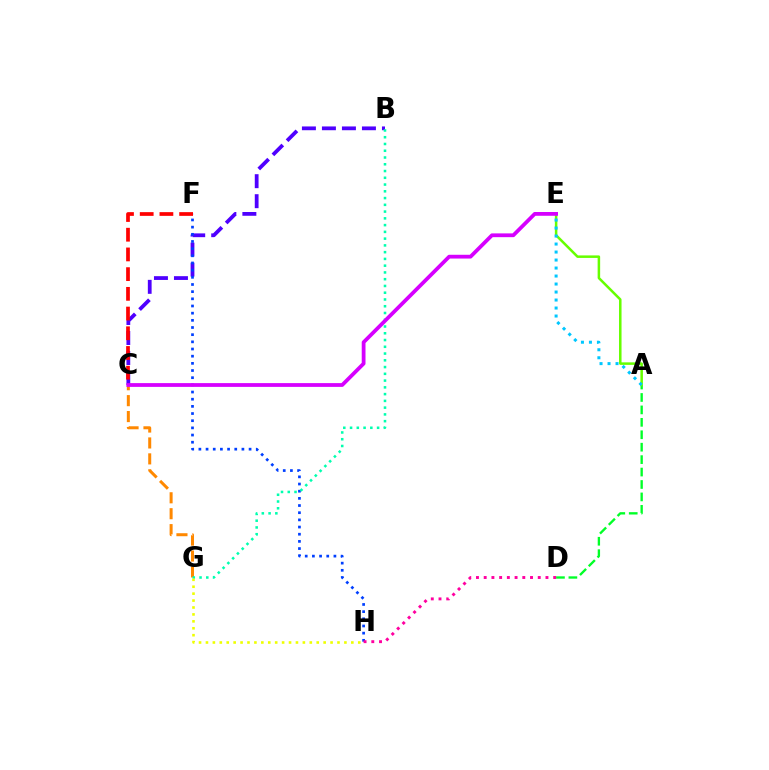{('C', 'G'): [{'color': '#ff8800', 'line_style': 'dashed', 'thickness': 2.16}], ('A', 'D'): [{'color': '#00ff27', 'line_style': 'dashed', 'thickness': 1.69}], ('B', 'C'): [{'color': '#4f00ff', 'line_style': 'dashed', 'thickness': 2.72}], ('A', 'E'): [{'color': '#66ff00', 'line_style': 'solid', 'thickness': 1.81}, {'color': '#00c7ff', 'line_style': 'dotted', 'thickness': 2.17}], ('F', 'H'): [{'color': '#003fff', 'line_style': 'dotted', 'thickness': 1.95}], ('B', 'G'): [{'color': '#00ffaf', 'line_style': 'dotted', 'thickness': 1.84}], ('D', 'H'): [{'color': '#ff00a0', 'line_style': 'dotted', 'thickness': 2.1}], ('C', 'F'): [{'color': '#ff0000', 'line_style': 'dashed', 'thickness': 2.68}], ('C', 'E'): [{'color': '#d600ff', 'line_style': 'solid', 'thickness': 2.72}], ('G', 'H'): [{'color': '#eeff00', 'line_style': 'dotted', 'thickness': 1.88}]}